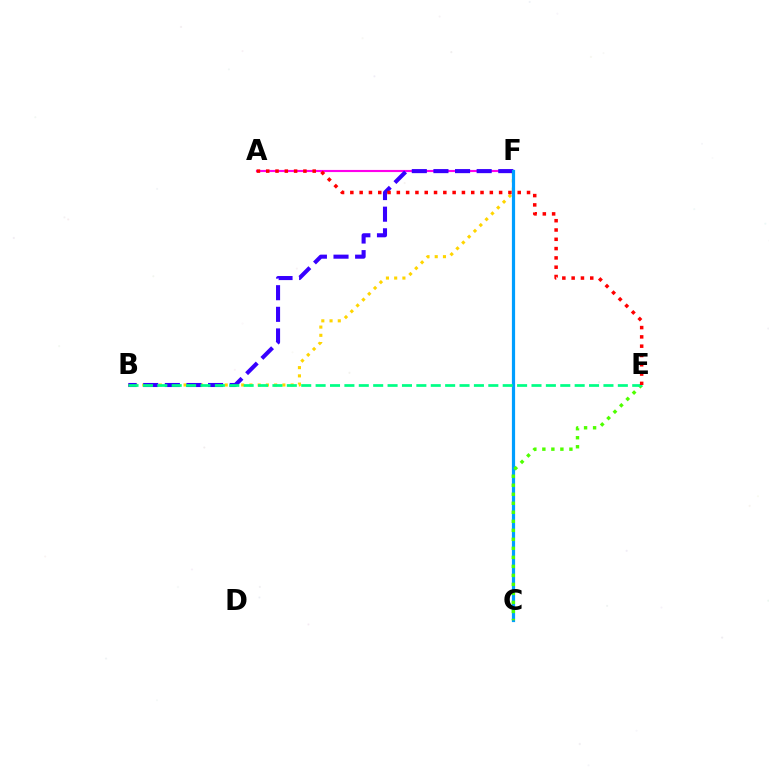{('A', 'F'): [{'color': '#ff00ed', 'line_style': 'solid', 'thickness': 1.53}], ('B', 'F'): [{'color': '#ffd500', 'line_style': 'dotted', 'thickness': 2.24}, {'color': '#3700ff', 'line_style': 'dashed', 'thickness': 2.94}], ('C', 'F'): [{'color': '#009eff', 'line_style': 'solid', 'thickness': 2.31}], ('C', 'E'): [{'color': '#4fff00', 'line_style': 'dotted', 'thickness': 2.45}], ('B', 'E'): [{'color': '#00ff86', 'line_style': 'dashed', 'thickness': 1.96}], ('A', 'E'): [{'color': '#ff0000', 'line_style': 'dotted', 'thickness': 2.53}]}